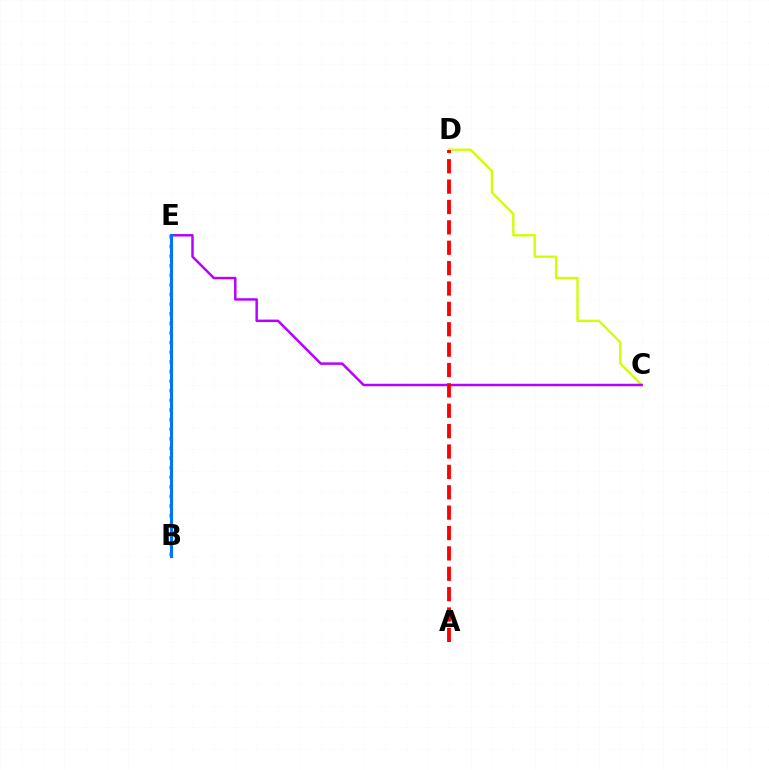{('B', 'E'): [{'color': '#00ff5c', 'line_style': 'dotted', 'thickness': 2.61}, {'color': '#0074ff', 'line_style': 'solid', 'thickness': 2.21}], ('C', 'D'): [{'color': '#d1ff00', 'line_style': 'solid', 'thickness': 1.69}], ('C', 'E'): [{'color': '#b900ff', 'line_style': 'solid', 'thickness': 1.78}], ('A', 'D'): [{'color': '#ff0000', 'line_style': 'dashed', 'thickness': 2.77}]}